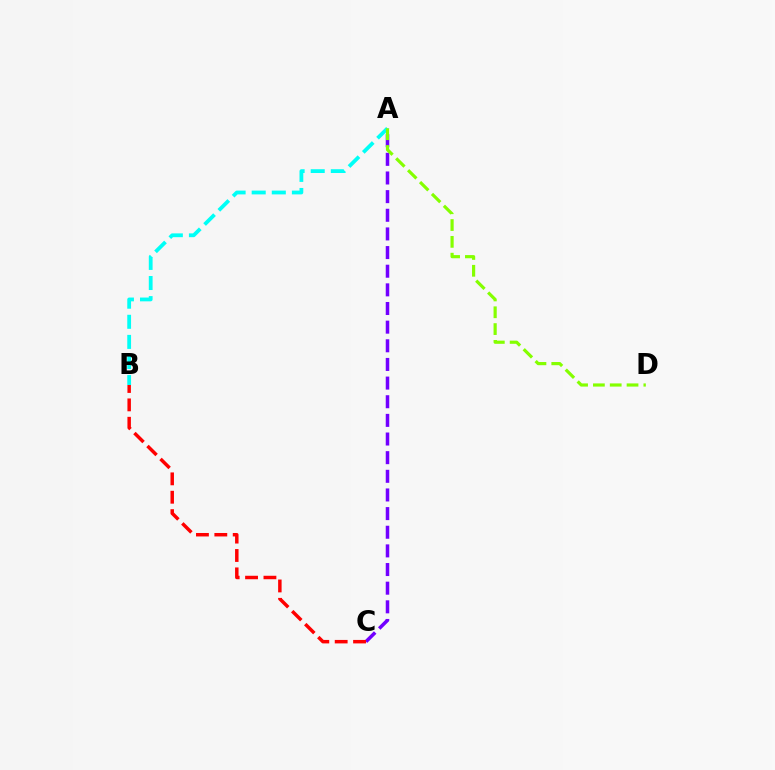{('A', 'C'): [{'color': '#7200ff', 'line_style': 'dashed', 'thickness': 2.53}], ('B', 'C'): [{'color': '#ff0000', 'line_style': 'dashed', 'thickness': 2.5}], ('A', 'B'): [{'color': '#00fff6', 'line_style': 'dashed', 'thickness': 2.73}], ('A', 'D'): [{'color': '#84ff00', 'line_style': 'dashed', 'thickness': 2.28}]}